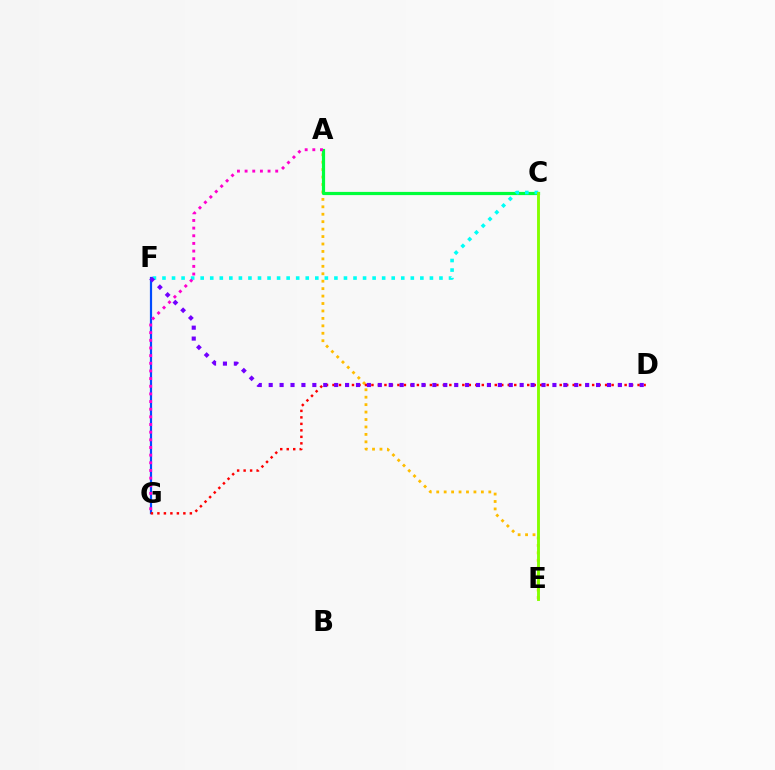{('F', 'G'): [{'color': '#004bff', 'line_style': 'solid', 'thickness': 1.59}], ('A', 'E'): [{'color': '#ffbd00', 'line_style': 'dotted', 'thickness': 2.02}], ('A', 'C'): [{'color': '#00ff39', 'line_style': 'solid', 'thickness': 2.3}], ('C', 'F'): [{'color': '#00fff6', 'line_style': 'dotted', 'thickness': 2.6}], ('D', 'G'): [{'color': '#ff0000', 'line_style': 'dotted', 'thickness': 1.76}], ('D', 'F'): [{'color': '#7200ff', 'line_style': 'dotted', 'thickness': 2.96}], ('A', 'G'): [{'color': '#ff00cf', 'line_style': 'dotted', 'thickness': 2.08}], ('C', 'E'): [{'color': '#84ff00', 'line_style': 'solid', 'thickness': 2.08}]}